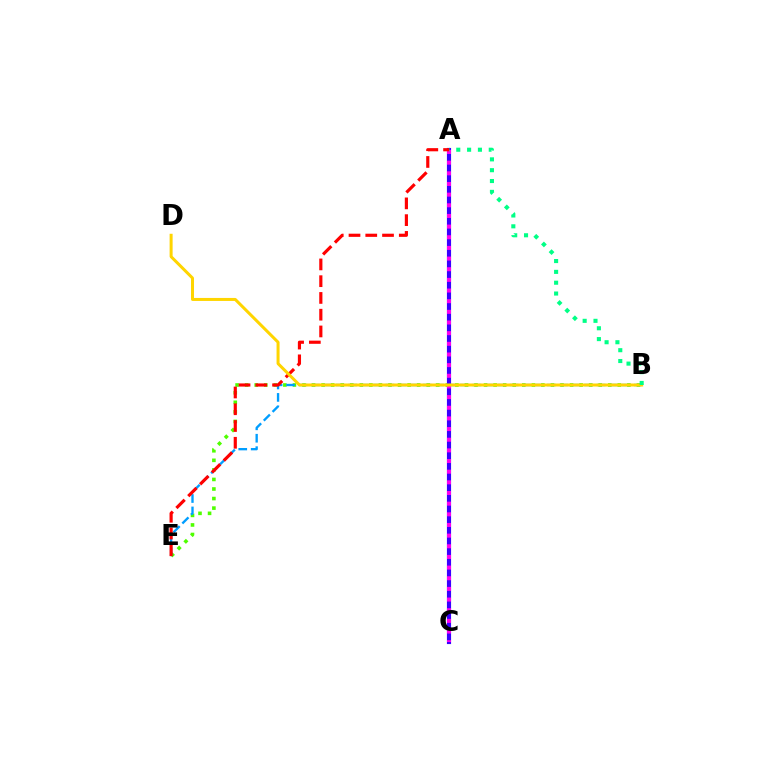{('B', 'E'): [{'color': '#4fff00', 'line_style': 'dotted', 'thickness': 2.6}, {'color': '#009eff', 'line_style': 'dashed', 'thickness': 1.69}], ('A', 'C'): [{'color': '#3700ff', 'line_style': 'solid', 'thickness': 2.98}, {'color': '#ff00ed', 'line_style': 'dotted', 'thickness': 2.9}], ('A', 'E'): [{'color': '#ff0000', 'line_style': 'dashed', 'thickness': 2.28}], ('B', 'D'): [{'color': '#ffd500', 'line_style': 'solid', 'thickness': 2.16}], ('A', 'B'): [{'color': '#00ff86', 'line_style': 'dotted', 'thickness': 2.94}]}